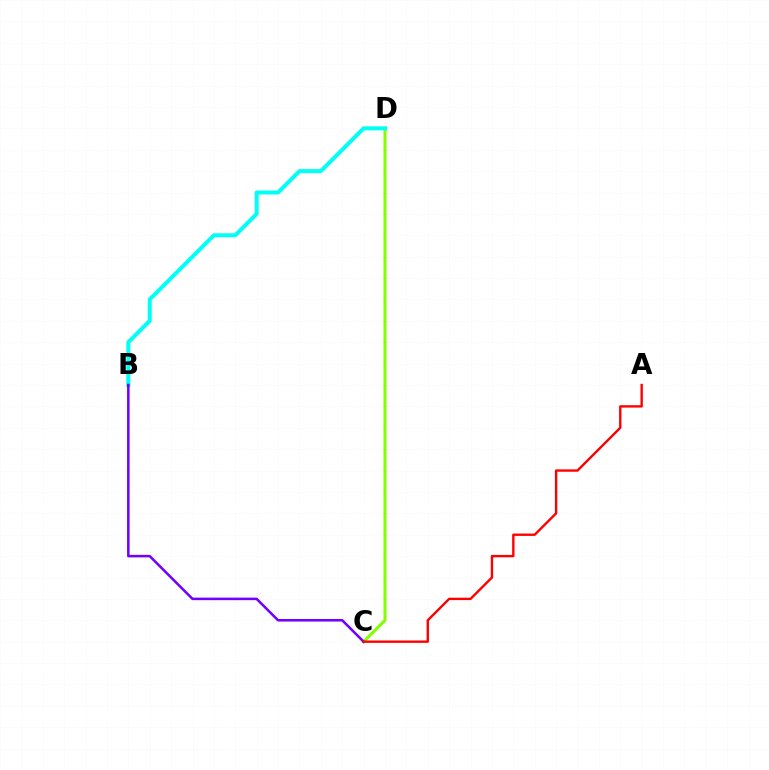{('C', 'D'): [{'color': '#84ff00', 'line_style': 'solid', 'thickness': 2.21}], ('B', 'D'): [{'color': '#00fff6', 'line_style': 'solid', 'thickness': 2.89}], ('B', 'C'): [{'color': '#7200ff', 'line_style': 'solid', 'thickness': 1.83}], ('A', 'C'): [{'color': '#ff0000', 'line_style': 'solid', 'thickness': 1.72}]}